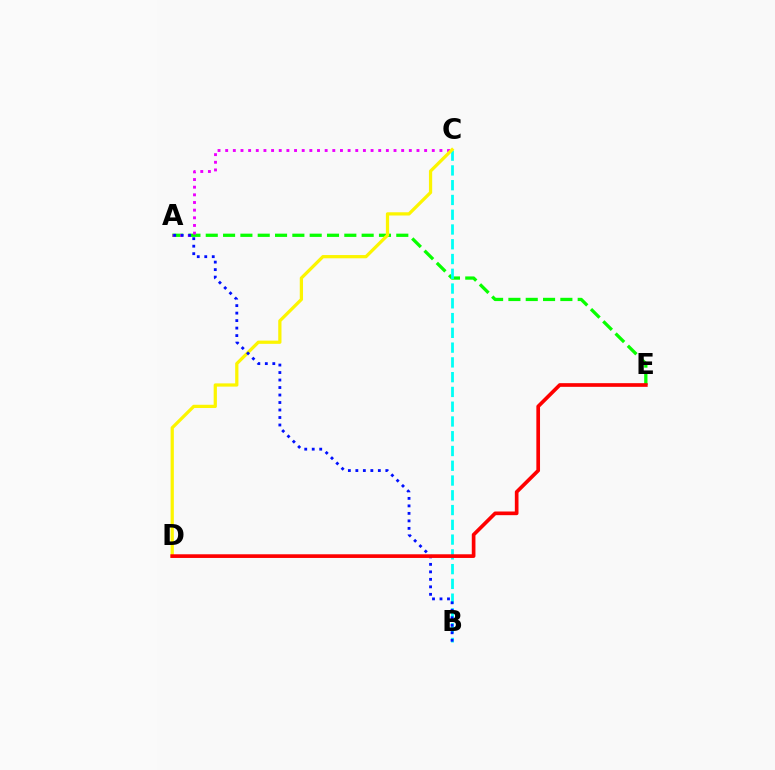{('A', 'E'): [{'color': '#08ff00', 'line_style': 'dashed', 'thickness': 2.35}], ('B', 'C'): [{'color': '#00fff6', 'line_style': 'dashed', 'thickness': 2.01}], ('A', 'C'): [{'color': '#ee00ff', 'line_style': 'dotted', 'thickness': 2.08}], ('C', 'D'): [{'color': '#fcf500', 'line_style': 'solid', 'thickness': 2.34}], ('A', 'B'): [{'color': '#0010ff', 'line_style': 'dotted', 'thickness': 2.04}], ('D', 'E'): [{'color': '#ff0000', 'line_style': 'solid', 'thickness': 2.64}]}